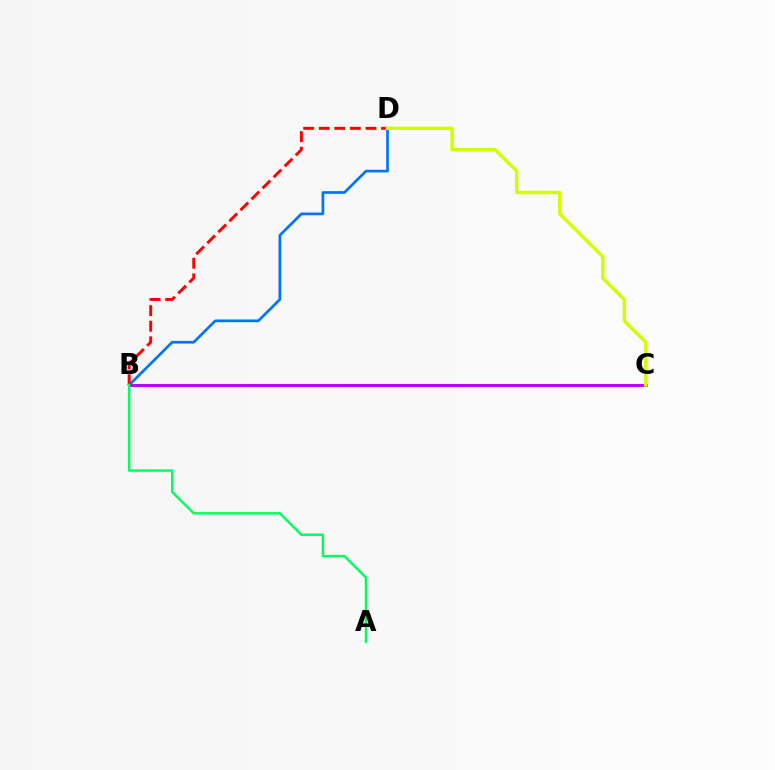{('B', 'D'): [{'color': '#0074ff', 'line_style': 'solid', 'thickness': 1.95}, {'color': '#ff0000', 'line_style': 'dashed', 'thickness': 2.12}], ('B', 'C'): [{'color': '#b900ff', 'line_style': 'solid', 'thickness': 2.11}], ('A', 'B'): [{'color': '#00ff5c', 'line_style': 'solid', 'thickness': 1.76}], ('C', 'D'): [{'color': '#d1ff00', 'line_style': 'solid', 'thickness': 2.45}]}